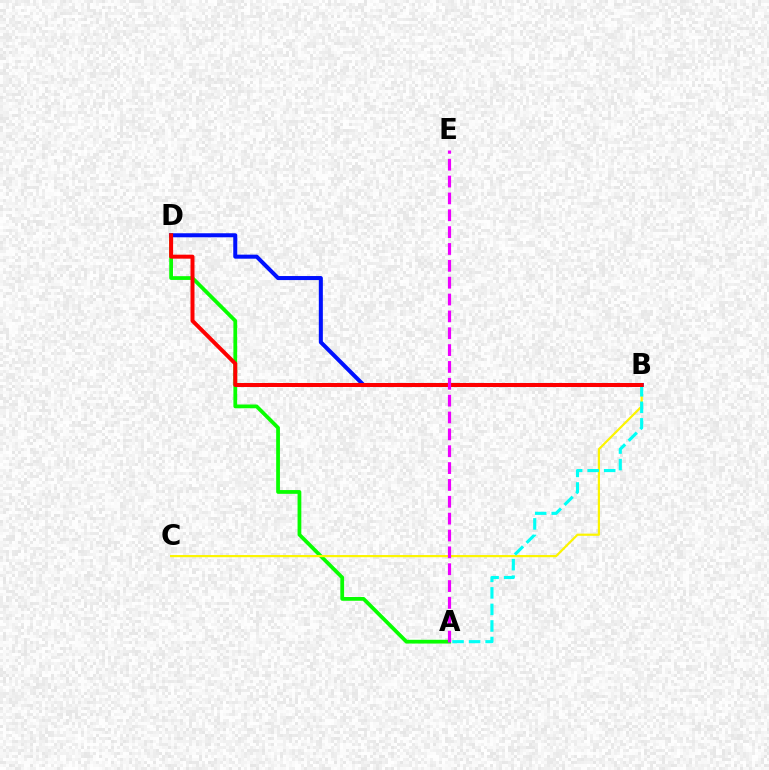{('A', 'D'): [{'color': '#08ff00', 'line_style': 'solid', 'thickness': 2.71}], ('B', 'C'): [{'color': '#fcf500', 'line_style': 'solid', 'thickness': 1.58}], ('B', 'D'): [{'color': '#0010ff', 'line_style': 'solid', 'thickness': 2.91}, {'color': '#ff0000', 'line_style': 'solid', 'thickness': 2.87}], ('A', 'B'): [{'color': '#00fff6', 'line_style': 'dashed', 'thickness': 2.25}], ('A', 'E'): [{'color': '#ee00ff', 'line_style': 'dashed', 'thickness': 2.29}]}